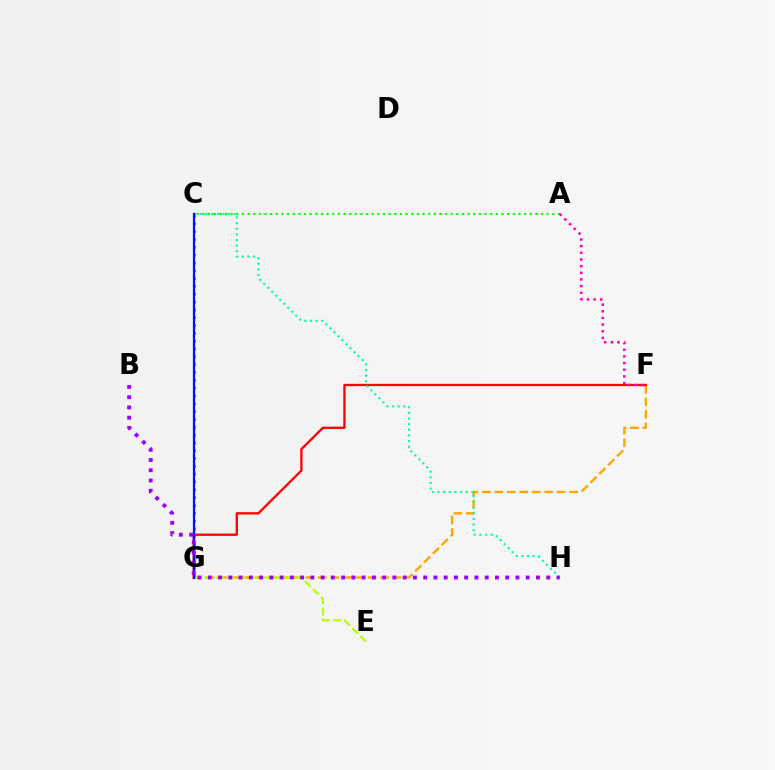{('F', 'G'): [{'color': '#ffa500', 'line_style': 'dashed', 'thickness': 1.69}, {'color': '#ff0000', 'line_style': 'solid', 'thickness': 1.67}], ('C', 'H'): [{'color': '#00ff9d', 'line_style': 'dotted', 'thickness': 1.53}], ('A', 'C'): [{'color': '#08ff00', 'line_style': 'dotted', 'thickness': 1.53}], ('E', 'G'): [{'color': '#b3ff00', 'line_style': 'dashed', 'thickness': 1.54}], ('C', 'G'): [{'color': '#00b5ff', 'line_style': 'dotted', 'thickness': 2.13}, {'color': '#0010ff', 'line_style': 'solid', 'thickness': 1.6}], ('A', 'F'): [{'color': '#ff00bd', 'line_style': 'dotted', 'thickness': 1.81}], ('B', 'H'): [{'color': '#9b00ff', 'line_style': 'dotted', 'thickness': 2.79}]}